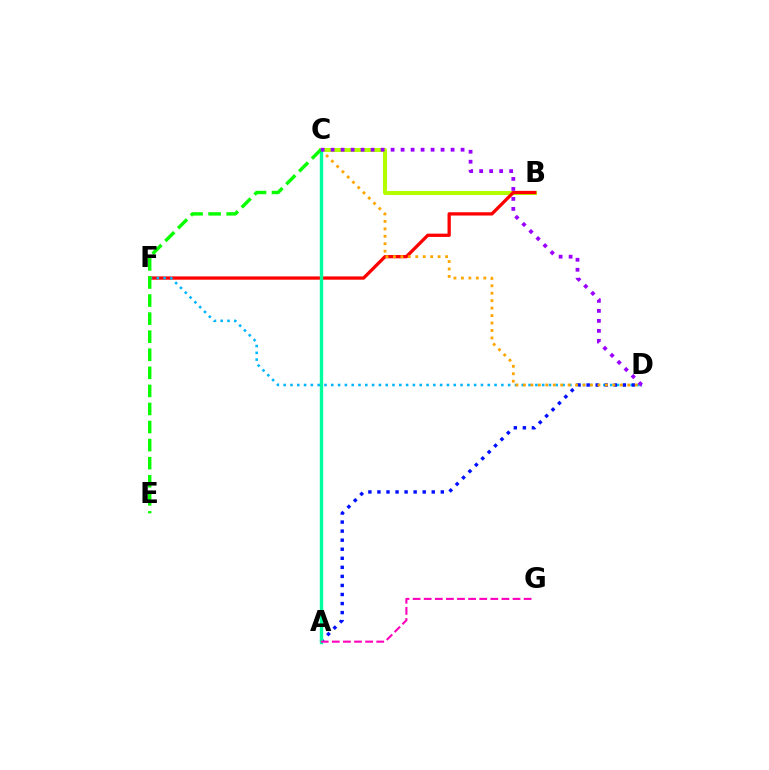{('B', 'C'): [{'color': '#b3ff00', 'line_style': 'solid', 'thickness': 2.88}], ('B', 'F'): [{'color': '#ff0000', 'line_style': 'solid', 'thickness': 2.37}], ('D', 'F'): [{'color': '#00b5ff', 'line_style': 'dotted', 'thickness': 1.85}], ('A', 'D'): [{'color': '#0010ff', 'line_style': 'dotted', 'thickness': 2.46}], ('C', 'D'): [{'color': '#ffa500', 'line_style': 'dotted', 'thickness': 2.02}, {'color': '#9b00ff', 'line_style': 'dotted', 'thickness': 2.72}], ('A', 'C'): [{'color': '#00ff9d', 'line_style': 'solid', 'thickness': 2.42}], ('C', 'E'): [{'color': '#08ff00', 'line_style': 'dashed', 'thickness': 2.45}], ('A', 'G'): [{'color': '#ff00bd', 'line_style': 'dashed', 'thickness': 1.51}]}